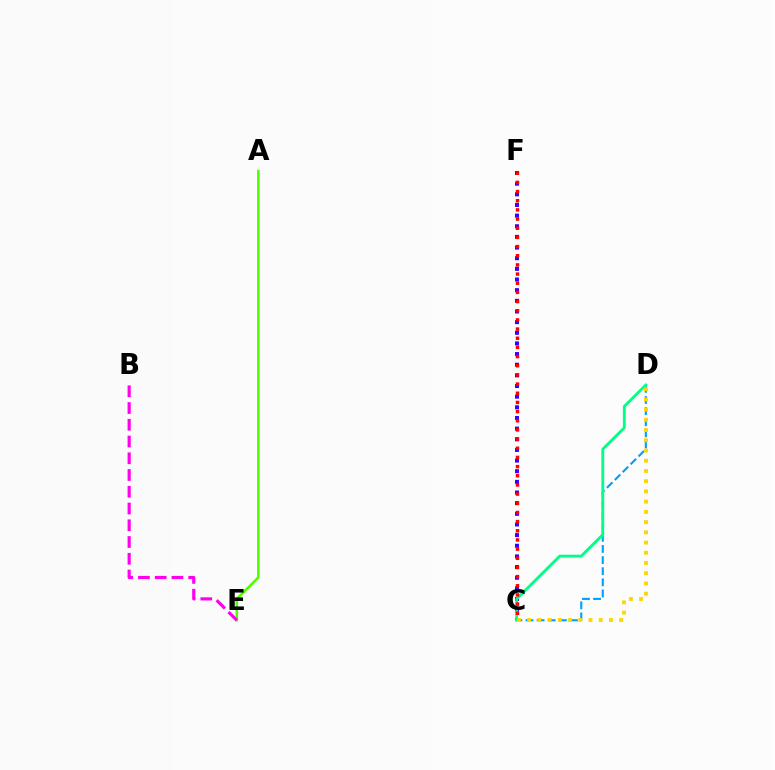{('A', 'E'): [{'color': '#4fff00', 'line_style': 'solid', 'thickness': 1.85}], ('B', 'E'): [{'color': '#ff00ed', 'line_style': 'dashed', 'thickness': 2.28}], ('C', 'D'): [{'color': '#009eff', 'line_style': 'dashed', 'thickness': 1.51}, {'color': '#00ff86', 'line_style': 'solid', 'thickness': 2.05}, {'color': '#ffd500', 'line_style': 'dotted', 'thickness': 2.78}], ('C', 'F'): [{'color': '#3700ff', 'line_style': 'dotted', 'thickness': 2.89}, {'color': '#ff0000', 'line_style': 'dotted', 'thickness': 2.49}]}